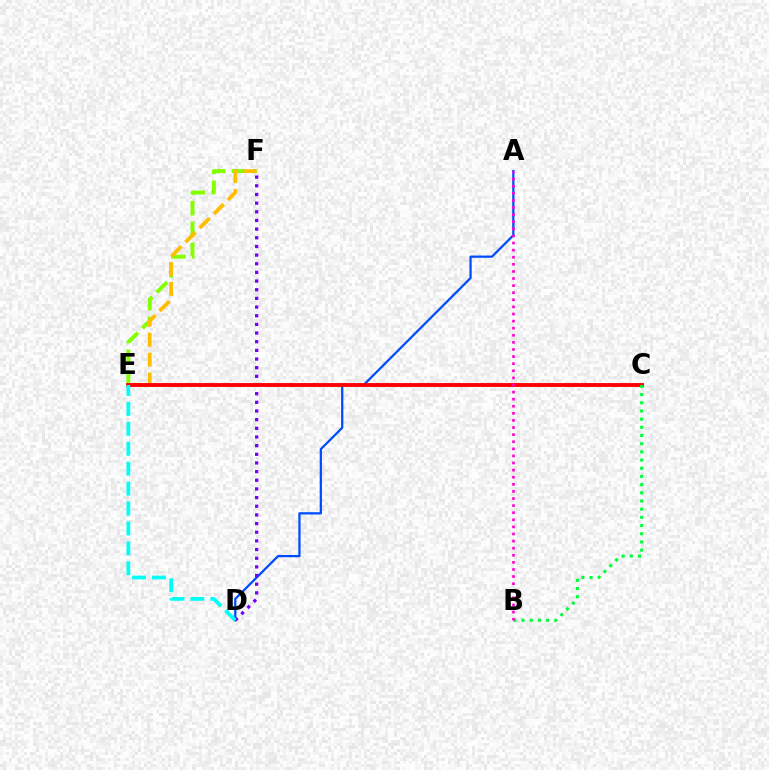{('E', 'F'): [{'color': '#84ff00', 'line_style': 'dashed', 'thickness': 2.83}, {'color': '#ffbd00', 'line_style': 'dashed', 'thickness': 2.7}], ('A', 'D'): [{'color': '#004bff', 'line_style': 'solid', 'thickness': 1.62}], ('D', 'F'): [{'color': '#7200ff', 'line_style': 'dotted', 'thickness': 2.35}], ('C', 'E'): [{'color': '#ff0000', 'line_style': 'solid', 'thickness': 2.78}], ('B', 'C'): [{'color': '#00ff39', 'line_style': 'dotted', 'thickness': 2.22}], ('D', 'E'): [{'color': '#00fff6', 'line_style': 'dashed', 'thickness': 2.71}], ('A', 'B'): [{'color': '#ff00cf', 'line_style': 'dotted', 'thickness': 1.93}]}